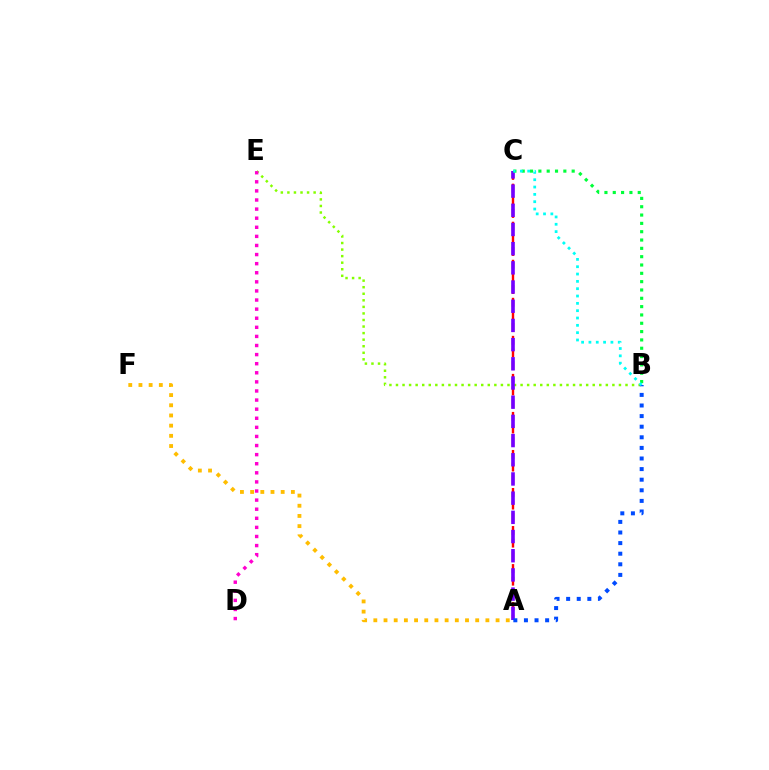{('B', 'E'): [{'color': '#84ff00', 'line_style': 'dotted', 'thickness': 1.78}], ('A', 'C'): [{'color': '#ff0000', 'line_style': 'dashed', 'thickness': 1.72}, {'color': '#7200ff', 'line_style': 'dashed', 'thickness': 2.61}], ('D', 'E'): [{'color': '#ff00cf', 'line_style': 'dotted', 'thickness': 2.47}], ('B', 'C'): [{'color': '#00ff39', 'line_style': 'dotted', 'thickness': 2.26}, {'color': '#00fff6', 'line_style': 'dotted', 'thickness': 1.99}], ('A', 'B'): [{'color': '#004bff', 'line_style': 'dotted', 'thickness': 2.88}], ('A', 'F'): [{'color': '#ffbd00', 'line_style': 'dotted', 'thickness': 2.77}]}